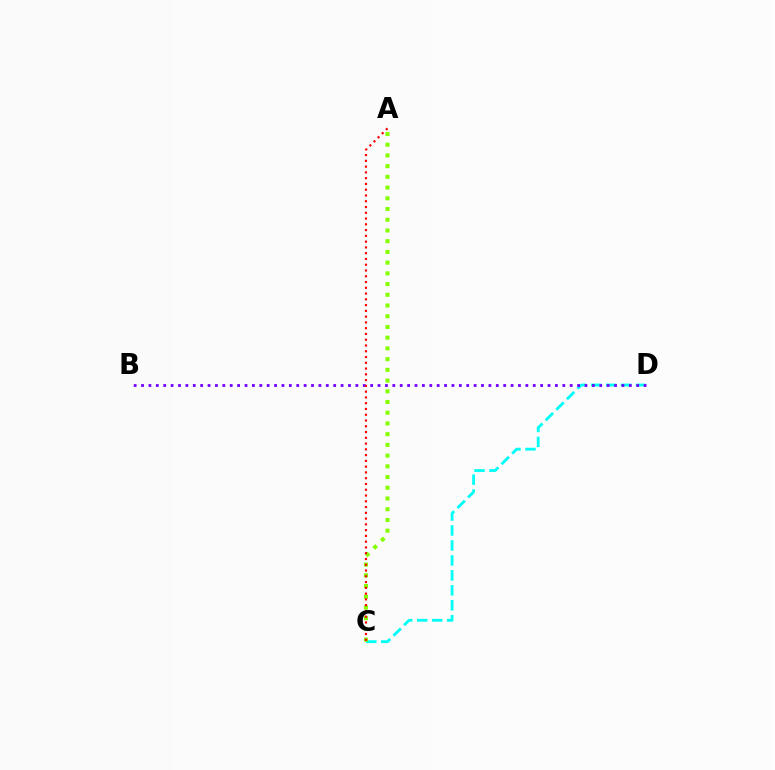{('C', 'D'): [{'color': '#00fff6', 'line_style': 'dashed', 'thickness': 2.03}], ('B', 'D'): [{'color': '#7200ff', 'line_style': 'dotted', 'thickness': 2.01}], ('A', 'C'): [{'color': '#84ff00', 'line_style': 'dotted', 'thickness': 2.91}, {'color': '#ff0000', 'line_style': 'dotted', 'thickness': 1.57}]}